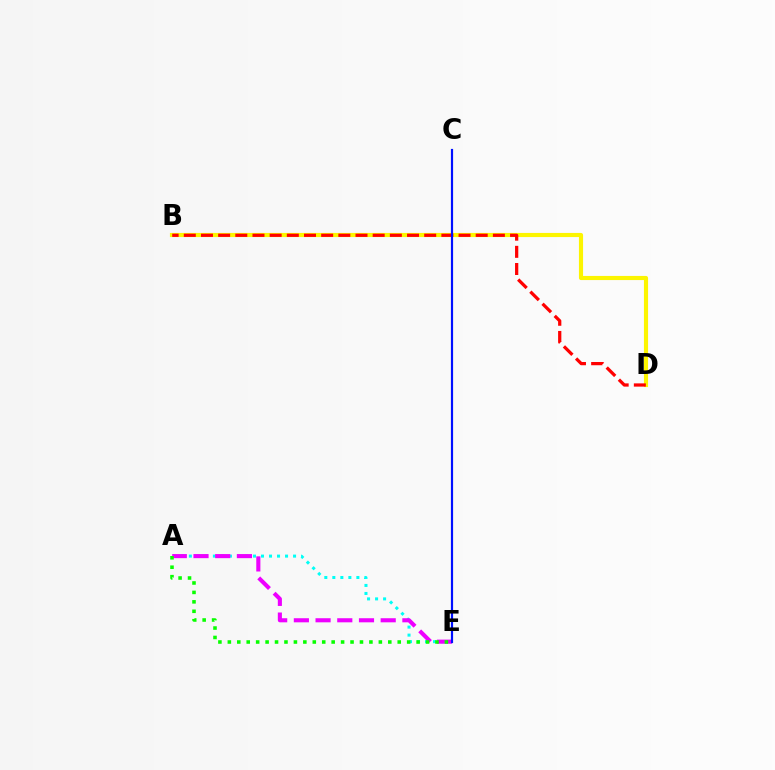{('B', 'D'): [{'color': '#fcf500', 'line_style': 'solid', 'thickness': 2.98}, {'color': '#ff0000', 'line_style': 'dashed', 'thickness': 2.33}], ('A', 'E'): [{'color': '#00fff6', 'line_style': 'dotted', 'thickness': 2.18}, {'color': '#ee00ff', 'line_style': 'dashed', 'thickness': 2.95}, {'color': '#08ff00', 'line_style': 'dotted', 'thickness': 2.56}], ('C', 'E'): [{'color': '#0010ff', 'line_style': 'solid', 'thickness': 1.58}]}